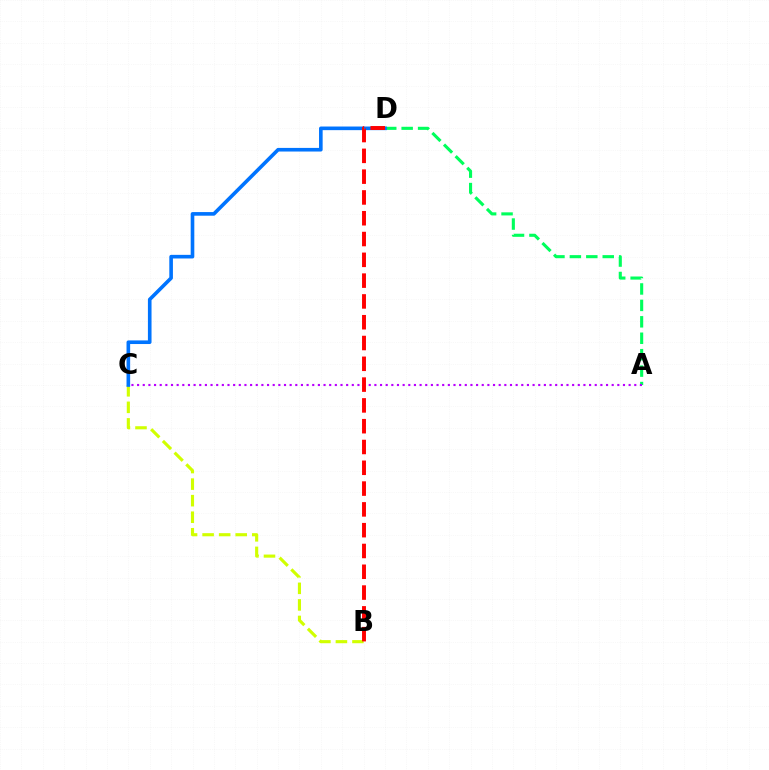{('B', 'C'): [{'color': '#d1ff00', 'line_style': 'dashed', 'thickness': 2.25}], ('A', 'D'): [{'color': '#00ff5c', 'line_style': 'dashed', 'thickness': 2.23}], ('A', 'C'): [{'color': '#b900ff', 'line_style': 'dotted', 'thickness': 1.54}], ('C', 'D'): [{'color': '#0074ff', 'line_style': 'solid', 'thickness': 2.61}], ('B', 'D'): [{'color': '#ff0000', 'line_style': 'dashed', 'thickness': 2.83}]}